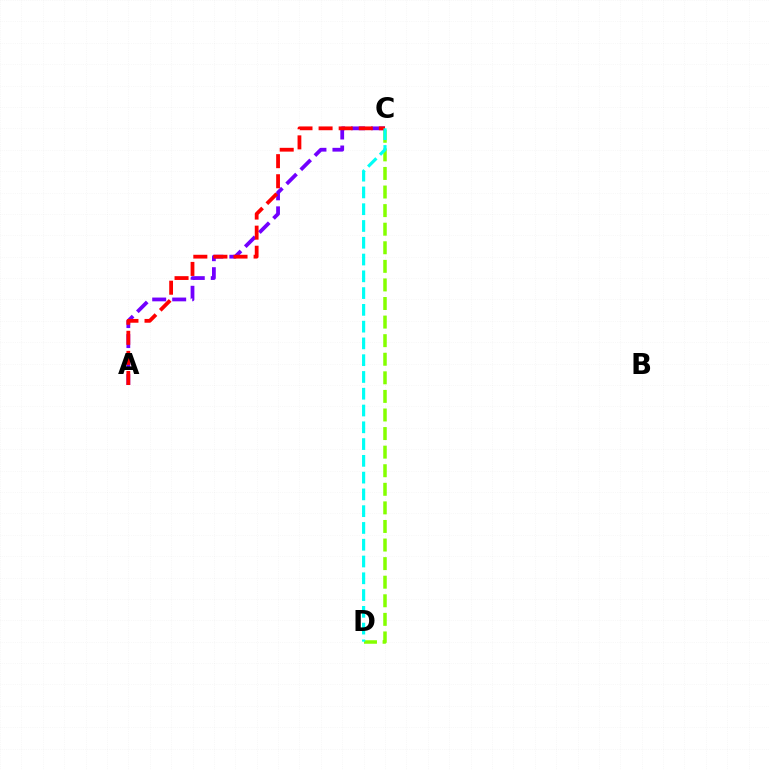{('C', 'D'): [{'color': '#84ff00', 'line_style': 'dashed', 'thickness': 2.52}, {'color': '#00fff6', 'line_style': 'dashed', 'thickness': 2.28}], ('A', 'C'): [{'color': '#7200ff', 'line_style': 'dashed', 'thickness': 2.72}, {'color': '#ff0000', 'line_style': 'dashed', 'thickness': 2.73}]}